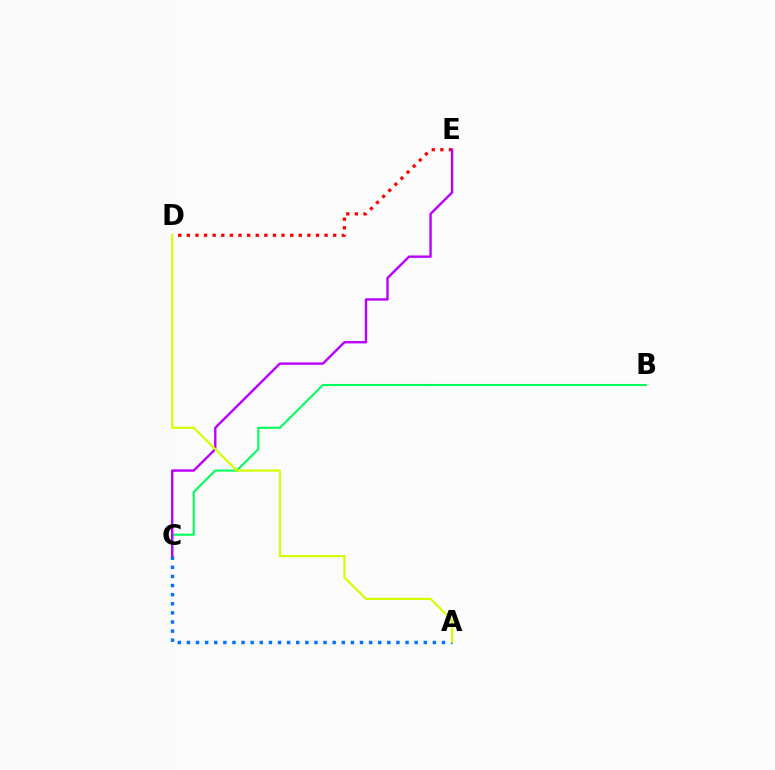{('B', 'C'): [{'color': '#00ff5c', 'line_style': 'solid', 'thickness': 1.51}], ('D', 'E'): [{'color': '#ff0000', 'line_style': 'dotted', 'thickness': 2.34}], ('A', 'C'): [{'color': '#0074ff', 'line_style': 'dotted', 'thickness': 2.48}], ('C', 'E'): [{'color': '#b900ff', 'line_style': 'solid', 'thickness': 1.72}], ('A', 'D'): [{'color': '#d1ff00', 'line_style': 'solid', 'thickness': 1.55}]}